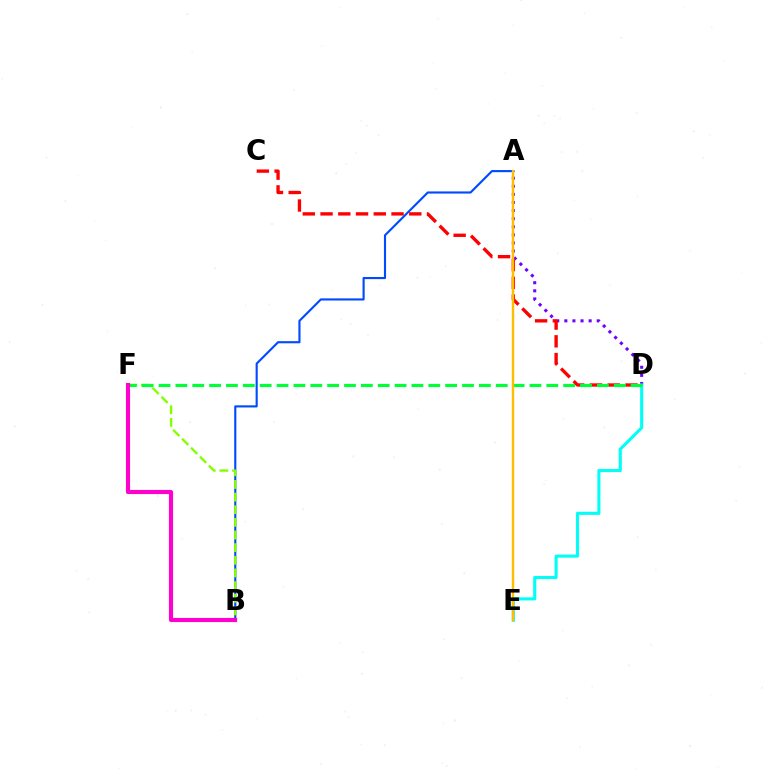{('A', 'D'): [{'color': '#7200ff', 'line_style': 'dotted', 'thickness': 2.2}], ('D', 'E'): [{'color': '#00fff6', 'line_style': 'solid', 'thickness': 2.23}], ('C', 'D'): [{'color': '#ff0000', 'line_style': 'dashed', 'thickness': 2.41}], ('A', 'B'): [{'color': '#004bff', 'line_style': 'solid', 'thickness': 1.54}], ('B', 'F'): [{'color': '#84ff00', 'line_style': 'dashed', 'thickness': 1.72}, {'color': '#ff00cf', 'line_style': 'solid', 'thickness': 2.97}], ('D', 'F'): [{'color': '#00ff39', 'line_style': 'dashed', 'thickness': 2.29}], ('A', 'E'): [{'color': '#ffbd00', 'line_style': 'solid', 'thickness': 1.73}]}